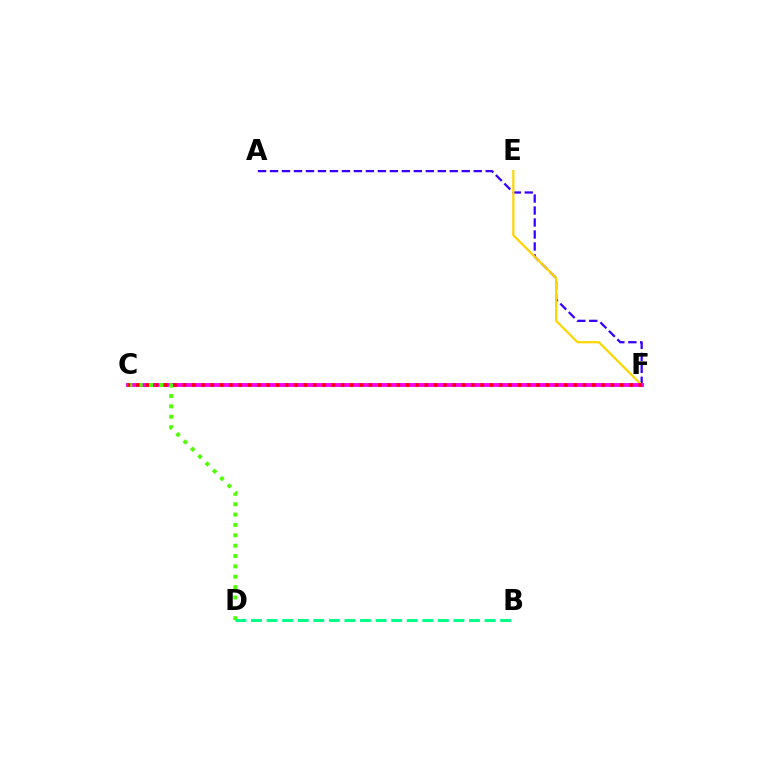{('A', 'F'): [{'color': '#3700ff', 'line_style': 'dashed', 'thickness': 1.63}], ('C', 'F'): [{'color': '#009eff', 'line_style': 'solid', 'thickness': 2.56}, {'color': '#ff00ed', 'line_style': 'solid', 'thickness': 2.68}, {'color': '#ff0000', 'line_style': 'dotted', 'thickness': 2.53}], ('E', 'F'): [{'color': '#ffd500', 'line_style': 'solid', 'thickness': 1.59}], ('C', 'D'): [{'color': '#4fff00', 'line_style': 'dotted', 'thickness': 2.82}], ('B', 'D'): [{'color': '#00ff86', 'line_style': 'dashed', 'thickness': 2.12}]}